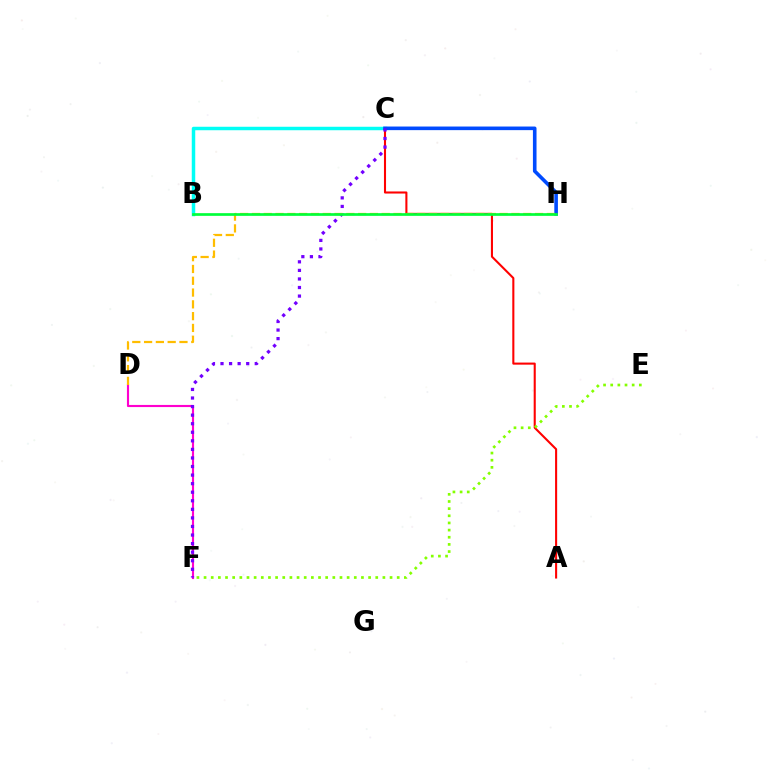{('B', 'C'): [{'color': '#00fff6', 'line_style': 'solid', 'thickness': 2.5}], ('A', 'C'): [{'color': '#ff0000', 'line_style': 'solid', 'thickness': 1.5}], ('D', 'F'): [{'color': '#ff00cf', 'line_style': 'solid', 'thickness': 1.54}], ('C', 'H'): [{'color': '#004bff', 'line_style': 'solid', 'thickness': 2.6}], ('C', 'F'): [{'color': '#7200ff', 'line_style': 'dotted', 'thickness': 2.33}], ('D', 'H'): [{'color': '#ffbd00', 'line_style': 'dashed', 'thickness': 1.6}], ('B', 'H'): [{'color': '#00ff39', 'line_style': 'solid', 'thickness': 1.94}], ('E', 'F'): [{'color': '#84ff00', 'line_style': 'dotted', 'thickness': 1.94}]}